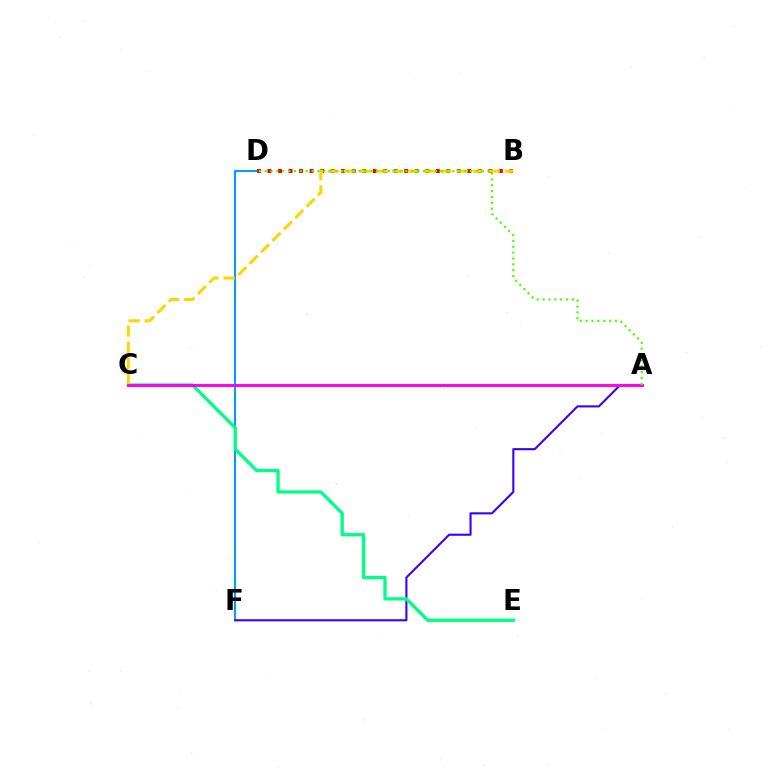{('D', 'F'): [{'color': '#009eff', 'line_style': 'solid', 'thickness': 1.51}], ('A', 'F'): [{'color': '#3700ff', 'line_style': 'solid', 'thickness': 1.51}], ('C', 'E'): [{'color': '#00ff86', 'line_style': 'solid', 'thickness': 2.38}], ('B', 'D'): [{'color': '#ff0000', 'line_style': 'dotted', 'thickness': 2.86}], ('B', 'C'): [{'color': '#ffd500', 'line_style': 'dashed', 'thickness': 2.19}], ('A', 'C'): [{'color': '#ff00ed', 'line_style': 'solid', 'thickness': 2.1}], ('A', 'D'): [{'color': '#4fff00', 'line_style': 'dotted', 'thickness': 1.59}]}